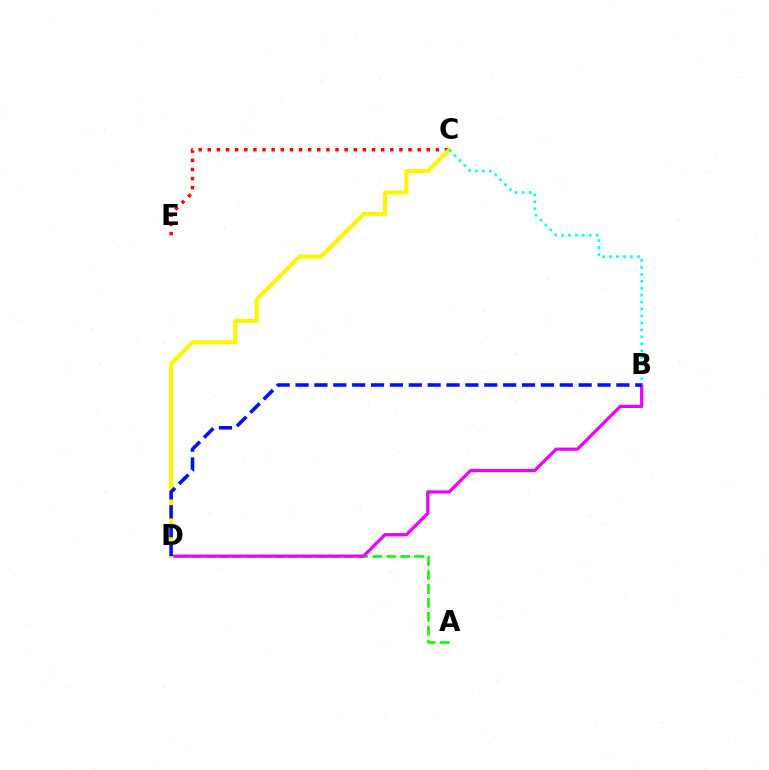{('C', 'E'): [{'color': '#ff0000', 'line_style': 'dotted', 'thickness': 2.48}], ('A', 'D'): [{'color': '#08ff00', 'line_style': 'dashed', 'thickness': 1.89}], ('B', 'D'): [{'color': '#ee00ff', 'line_style': 'solid', 'thickness': 2.32}, {'color': '#0010ff', 'line_style': 'dashed', 'thickness': 2.56}], ('C', 'D'): [{'color': '#fcf500', 'line_style': 'solid', 'thickness': 2.94}], ('B', 'C'): [{'color': '#00fff6', 'line_style': 'dotted', 'thickness': 1.89}]}